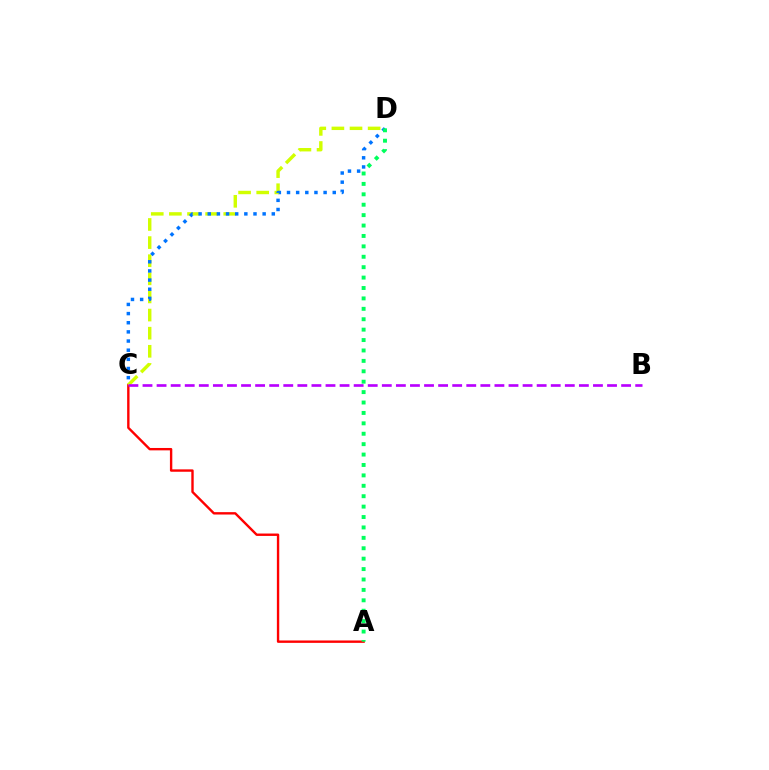{('A', 'C'): [{'color': '#ff0000', 'line_style': 'solid', 'thickness': 1.72}], ('C', 'D'): [{'color': '#d1ff00', 'line_style': 'dashed', 'thickness': 2.46}, {'color': '#0074ff', 'line_style': 'dotted', 'thickness': 2.49}], ('A', 'D'): [{'color': '#00ff5c', 'line_style': 'dotted', 'thickness': 2.83}], ('B', 'C'): [{'color': '#b900ff', 'line_style': 'dashed', 'thickness': 1.91}]}